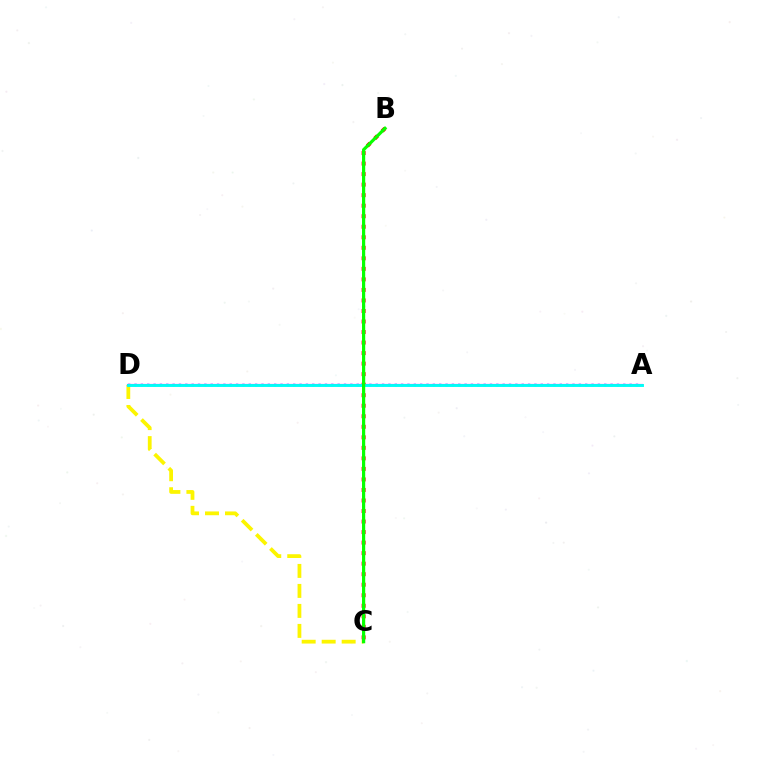{('C', 'D'): [{'color': '#fcf500', 'line_style': 'dashed', 'thickness': 2.72}], ('A', 'D'): [{'color': '#0010ff', 'line_style': 'dotted', 'thickness': 1.72}, {'color': '#ee00ff', 'line_style': 'solid', 'thickness': 1.56}, {'color': '#00fff6', 'line_style': 'solid', 'thickness': 2.09}], ('B', 'C'): [{'color': '#ff0000', 'line_style': 'dotted', 'thickness': 2.86}, {'color': '#08ff00', 'line_style': 'solid', 'thickness': 2.3}]}